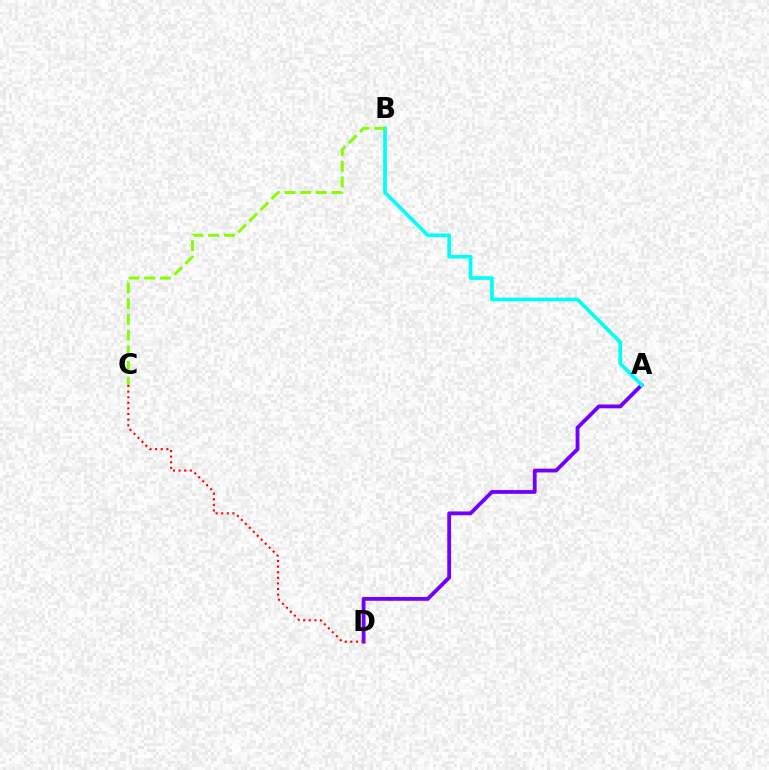{('A', 'D'): [{'color': '#7200ff', 'line_style': 'solid', 'thickness': 2.74}], ('A', 'B'): [{'color': '#00fff6', 'line_style': 'solid', 'thickness': 2.65}], ('C', 'D'): [{'color': '#ff0000', 'line_style': 'dotted', 'thickness': 1.52}], ('B', 'C'): [{'color': '#84ff00', 'line_style': 'dashed', 'thickness': 2.13}]}